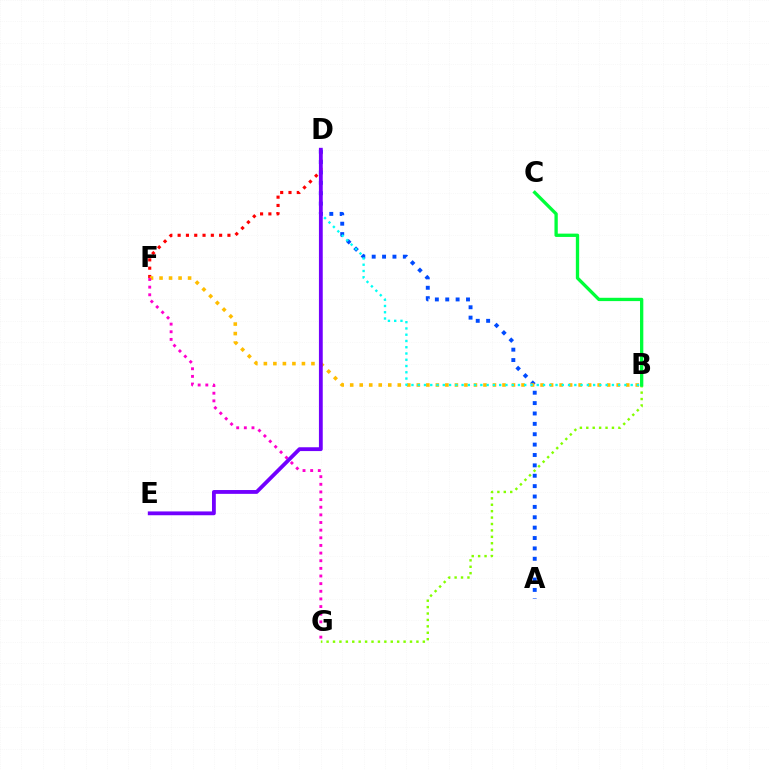{('D', 'F'): [{'color': '#ff0000', 'line_style': 'dotted', 'thickness': 2.26}], ('A', 'D'): [{'color': '#004bff', 'line_style': 'dotted', 'thickness': 2.82}], ('B', 'G'): [{'color': '#84ff00', 'line_style': 'dotted', 'thickness': 1.74}], ('B', 'F'): [{'color': '#ffbd00', 'line_style': 'dotted', 'thickness': 2.59}], ('F', 'G'): [{'color': '#ff00cf', 'line_style': 'dotted', 'thickness': 2.08}], ('B', 'D'): [{'color': '#00fff6', 'line_style': 'dotted', 'thickness': 1.7}], ('B', 'C'): [{'color': '#00ff39', 'line_style': 'solid', 'thickness': 2.38}], ('D', 'E'): [{'color': '#7200ff', 'line_style': 'solid', 'thickness': 2.75}]}